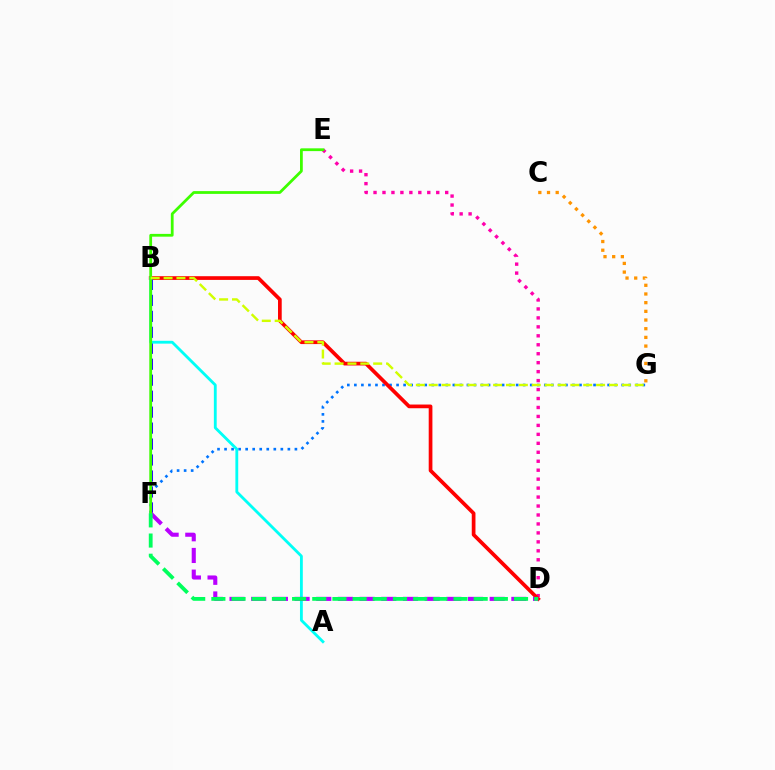{('F', 'G'): [{'color': '#0074ff', 'line_style': 'dotted', 'thickness': 1.91}], ('D', 'E'): [{'color': '#ff00ac', 'line_style': 'dotted', 'thickness': 2.43}], ('B', 'D'): [{'color': '#ff0000', 'line_style': 'solid', 'thickness': 2.67}], ('B', 'F'): [{'color': '#2500ff', 'line_style': 'dashed', 'thickness': 2.17}], ('A', 'B'): [{'color': '#00fff6', 'line_style': 'solid', 'thickness': 2.03}], ('D', 'F'): [{'color': '#b900ff', 'line_style': 'dashed', 'thickness': 2.95}, {'color': '#00ff5c', 'line_style': 'dashed', 'thickness': 2.74}], ('E', 'F'): [{'color': '#3dff00', 'line_style': 'solid', 'thickness': 2.0}], ('B', 'G'): [{'color': '#d1ff00', 'line_style': 'dashed', 'thickness': 1.75}], ('C', 'G'): [{'color': '#ff9400', 'line_style': 'dotted', 'thickness': 2.36}]}